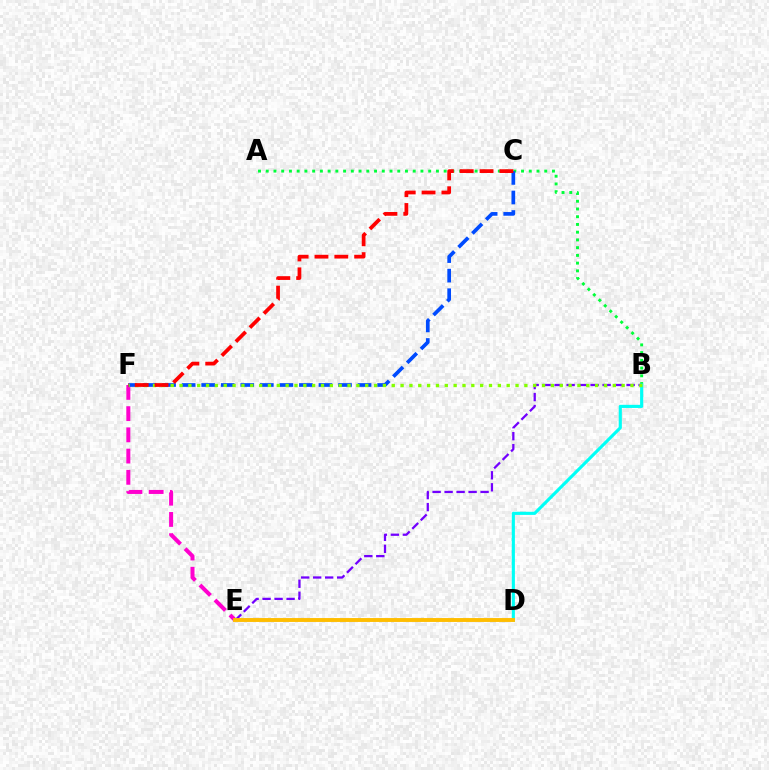{('E', 'F'): [{'color': '#ff00cf', 'line_style': 'dashed', 'thickness': 2.88}], ('A', 'B'): [{'color': '#00ff39', 'line_style': 'dotted', 'thickness': 2.1}], ('B', 'D'): [{'color': '#00fff6', 'line_style': 'solid', 'thickness': 2.25}], ('B', 'E'): [{'color': '#7200ff', 'line_style': 'dashed', 'thickness': 1.63}], ('C', 'F'): [{'color': '#004bff', 'line_style': 'dashed', 'thickness': 2.66}, {'color': '#ff0000', 'line_style': 'dashed', 'thickness': 2.7}], ('B', 'F'): [{'color': '#84ff00', 'line_style': 'dotted', 'thickness': 2.4}], ('D', 'E'): [{'color': '#ffbd00', 'line_style': 'solid', 'thickness': 2.81}]}